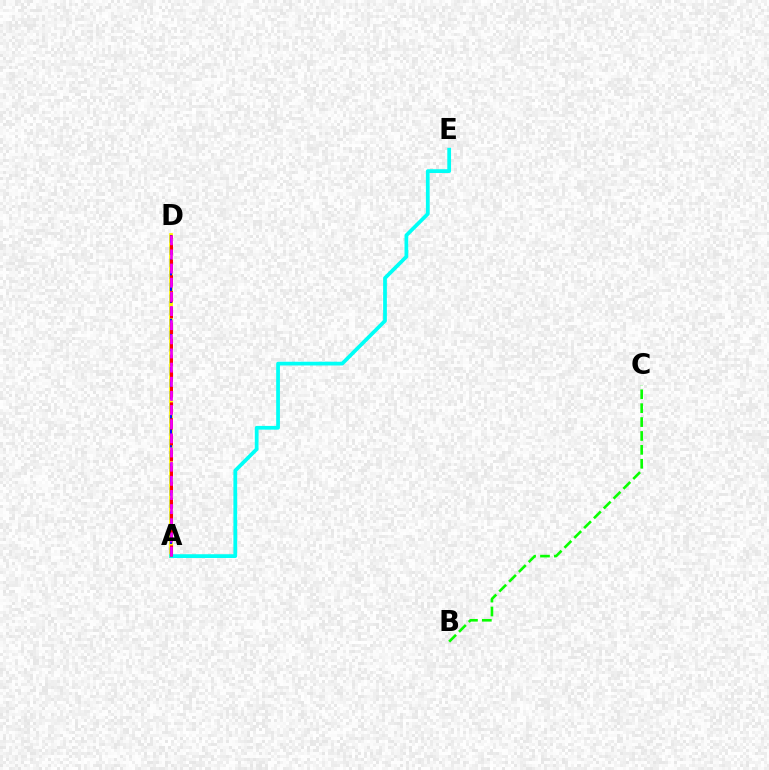{('A', 'D'): [{'color': '#fcf500', 'line_style': 'solid', 'thickness': 2.7}, {'color': '#0010ff', 'line_style': 'dashed', 'thickness': 1.64}, {'color': '#ff0000', 'line_style': 'dashed', 'thickness': 2.16}, {'color': '#ee00ff', 'line_style': 'dashed', 'thickness': 1.92}], ('A', 'E'): [{'color': '#00fff6', 'line_style': 'solid', 'thickness': 2.7}], ('B', 'C'): [{'color': '#08ff00', 'line_style': 'dashed', 'thickness': 1.89}]}